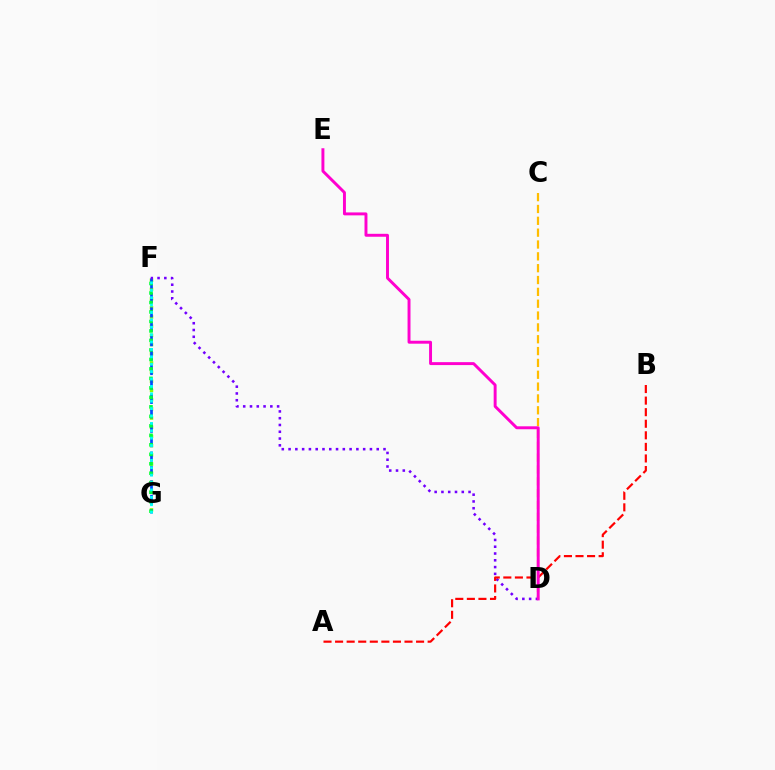{('F', 'G'): [{'color': '#84ff00', 'line_style': 'dotted', 'thickness': 2.5}, {'color': '#004bff', 'line_style': 'dashed', 'thickness': 1.96}, {'color': '#00ff39', 'line_style': 'dotted', 'thickness': 2.58}, {'color': '#00fff6', 'line_style': 'dotted', 'thickness': 2.01}], ('C', 'D'): [{'color': '#ffbd00', 'line_style': 'dashed', 'thickness': 1.61}], ('D', 'F'): [{'color': '#7200ff', 'line_style': 'dotted', 'thickness': 1.84}], ('A', 'B'): [{'color': '#ff0000', 'line_style': 'dashed', 'thickness': 1.57}], ('D', 'E'): [{'color': '#ff00cf', 'line_style': 'solid', 'thickness': 2.11}]}